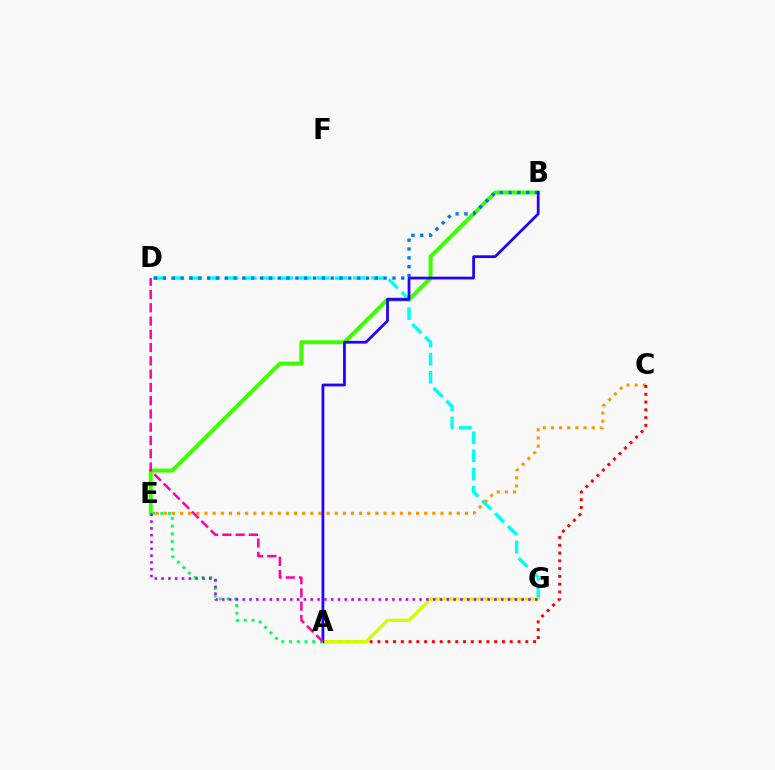{('D', 'G'): [{'color': '#00fff6', 'line_style': 'dashed', 'thickness': 2.47}], ('B', 'E'): [{'color': '#3dff00', 'line_style': 'solid', 'thickness': 2.87}], ('C', 'E'): [{'color': '#ff9400', 'line_style': 'dotted', 'thickness': 2.21}], ('B', 'D'): [{'color': '#0074ff', 'line_style': 'dotted', 'thickness': 2.4}], ('A', 'C'): [{'color': '#ff0000', 'line_style': 'dotted', 'thickness': 2.12}], ('A', 'G'): [{'color': '#d1ff00', 'line_style': 'solid', 'thickness': 2.35}], ('A', 'B'): [{'color': '#2500ff', 'line_style': 'solid', 'thickness': 2.0}], ('A', 'E'): [{'color': '#00ff5c', 'line_style': 'dotted', 'thickness': 2.1}], ('A', 'D'): [{'color': '#ff00ac', 'line_style': 'dashed', 'thickness': 1.8}], ('E', 'G'): [{'color': '#b900ff', 'line_style': 'dotted', 'thickness': 1.85}]}